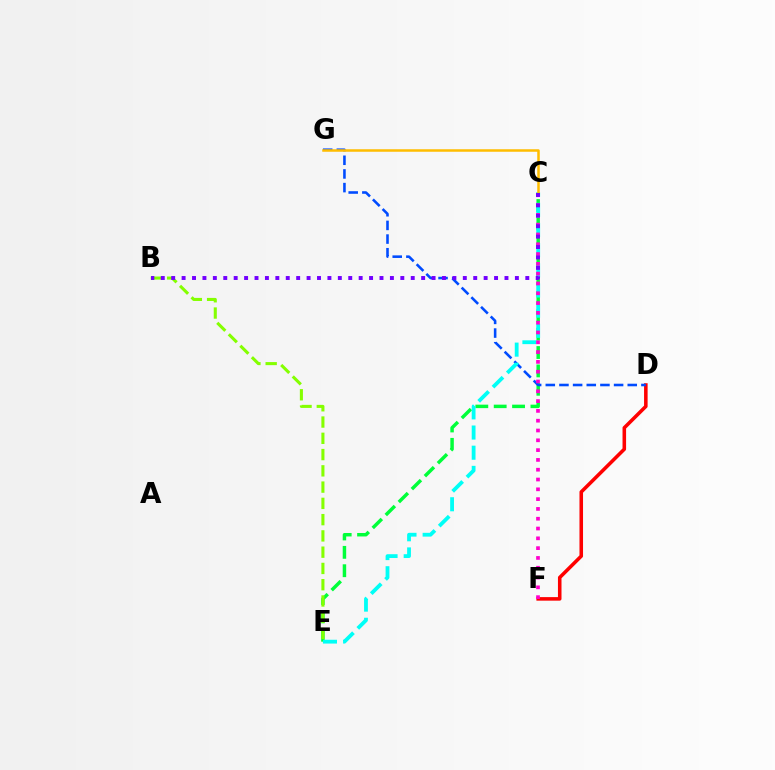{('D', 'F'): [{'color': '#ff0000', 'line_style': 'solid', 'thickness': 2.56}], ('C', 'E'): [{'color': '#00ff39', 'line_style': 'dashed', 'thickness': 2.5}, {'color': '#00fff6', 'line_style': 'dashed', 'thickness': 2.74}], ('D', 'G'): [{'color': '#004bff', 'line_style': 'dashed', 'thickness': 1.86}], ('C', 'F'): [{'color': '#ff00cf', 'line_style': 'dotted', 'thickness': 2.66}], ('B', 'E'): [{'color': '#84ff00', 'line_style': 'dashed', 'thickness': 2.21}], ('C', 'G'): [{'color': '#ffbd00', 'line_style': 'solid', 'thickness': 1.8}], ('B', 'C'): [{'color': '#7200ff', 'line_style': 'dotted', 'thickness': 2.83}]}